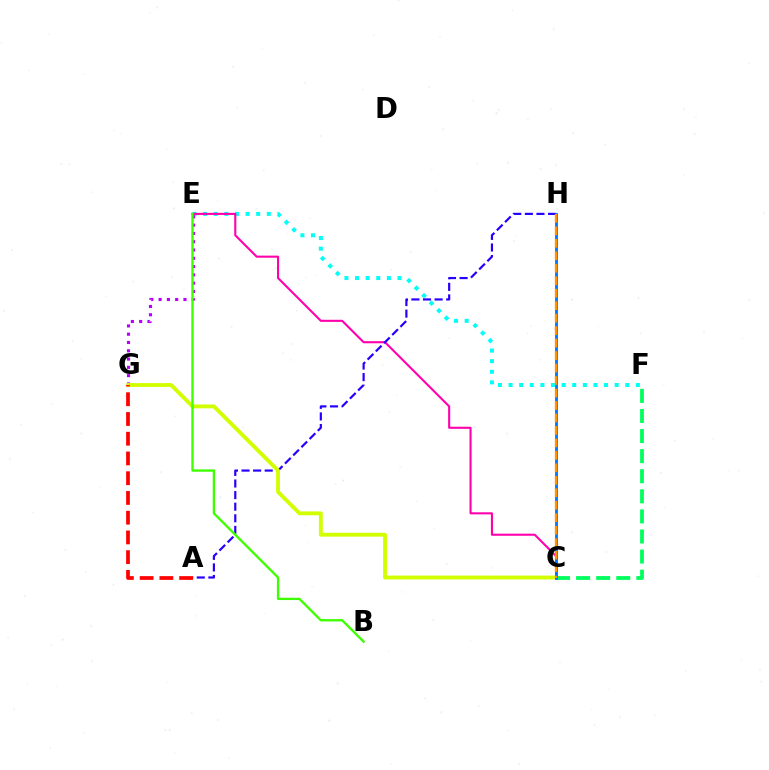{('E', 'F'): [{'color': '#00fff6', 'line_style': 'dotted', 'thickness': 2.88}], ('C', 'E'): [{'color': '#ff00ac', 'line_style': 'solid', 'thickness': 1.51}], ('A', 'H'): [{'color': '#2500ff', 'line_style': 'dashed', 'thickness': 1.58}], ('E', 'G'): [{'color': '#b900ff', 'line_style': 'dotted', 'thickness': 2.25}], ('C', 'F'): [{'color': '#00ff5c', 'line_style': 'dashed', 'thickness': 2.73}], ('C', 'G'): [{'color': '#d1ff00', 'line_style': 'solid', 'thickness': 2.77}], ('A', 'G'): [{'color': '#ff0000', 'line_style': 'dashed', 'thickness': 2.68}], ('C', 'H'): [{'color': '#0074ff', 'line_style': 'solid', 'thickness': 2.03}, {'color': '#ff9400', 'line_style': 'dashed', 'thickness': 1.69}], ('B', 'E'): [{'color': '#3dff00', 'line_style': 'solid', 'thickness': 1.68}]}